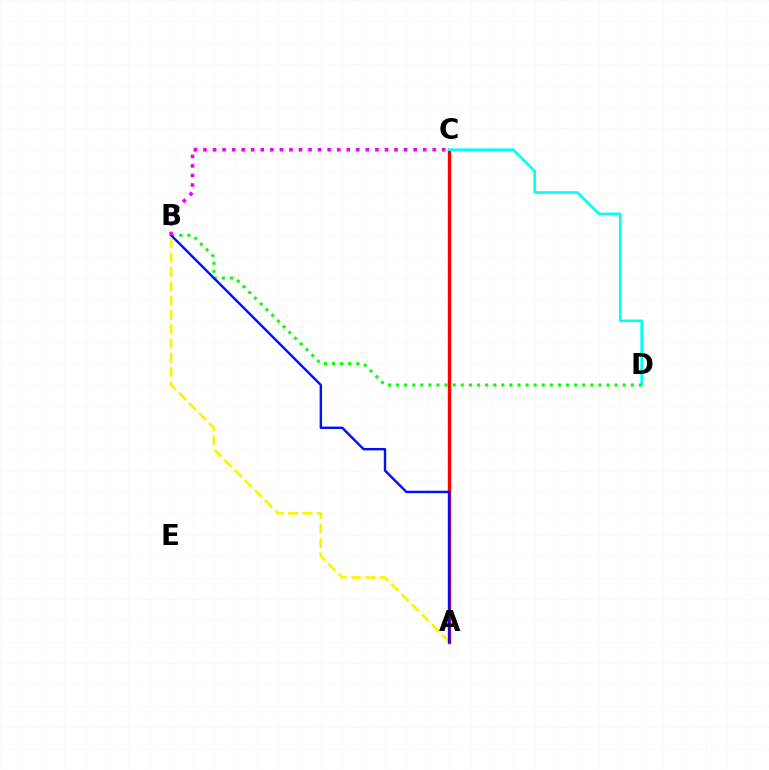{('A', 'C'): [{'color': '#ff0000', 'line_style': 'solid', 'thickness': 2.43}], ('C', 'D'): [{'color': '#00fff6', 'line_style': 'solid', 'thickness': 1.89}], ('B', 'D'): [{'color': '#08ff00', 'line_style': 'dotted', 'thickness': 2.2}], ('A', 'B'): [{'color': '#fcf500', 'line_style': 'dashed', 'thickness': 1.95}, {'color': '#0010ff', 'line_style': 'solid', 'thickness': 1.74}], ('B', 'C'): [{'color': '#ee00ff', 'line_style': 'dotted', 'thickness': 2.6}]}